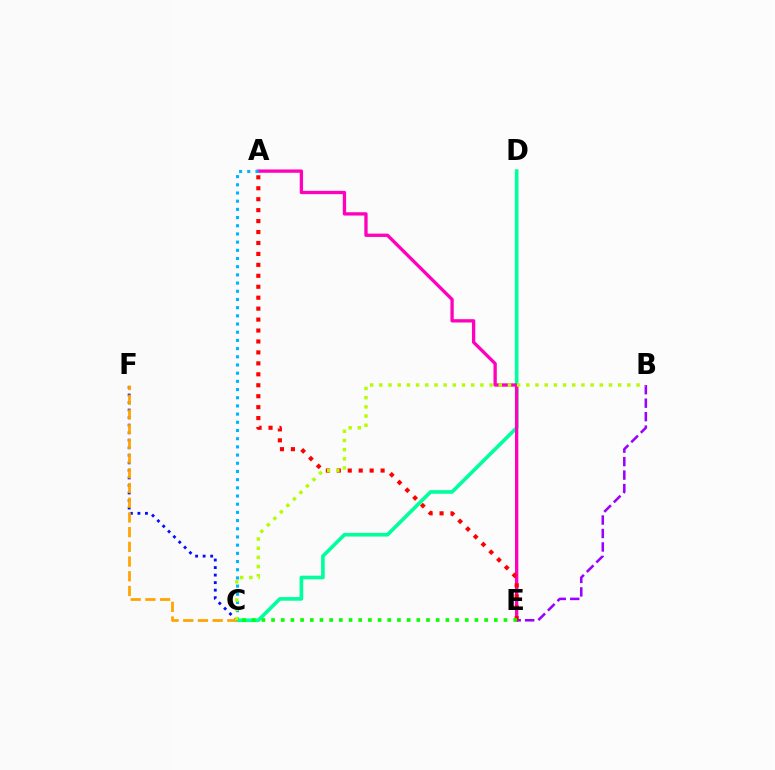{('C', 'D'): [{'color': '#00ff9d', 'line_style': 'solid', 'thickness': 2.62}], ('B', 'E'): [{'color': '#9b00ff', 'line_style': 'dashed', 'thickness': 1.83}], ('C', 'F'): [{'color': '#0010ff', 'line_style': 'dotted', 'thickness': 2.05}, {'color': '#ffa500', 'line_style': 'dashed', 'thickness': 2.0}], ('A', 'E'): [{'color': '#ff00bd', 'line_style': 'solid', 'thickness': 2.39}, {'color': '#ff0000', 'line_style': 'dotted', 'thickness': 2.97}], ('A', 'C'): [{'color': '#00b5ff', 'line_style': 'dotted', 'thickness': 2.23}], ('B', 'C'): [{'color': '#b3ff00', 'line_style': 'dotted', 'thickness': 2.5}], ('C', 'E'): [{'color': '#08ff00', 'line_style': 'dotted', 'thickness': 2.63}]}